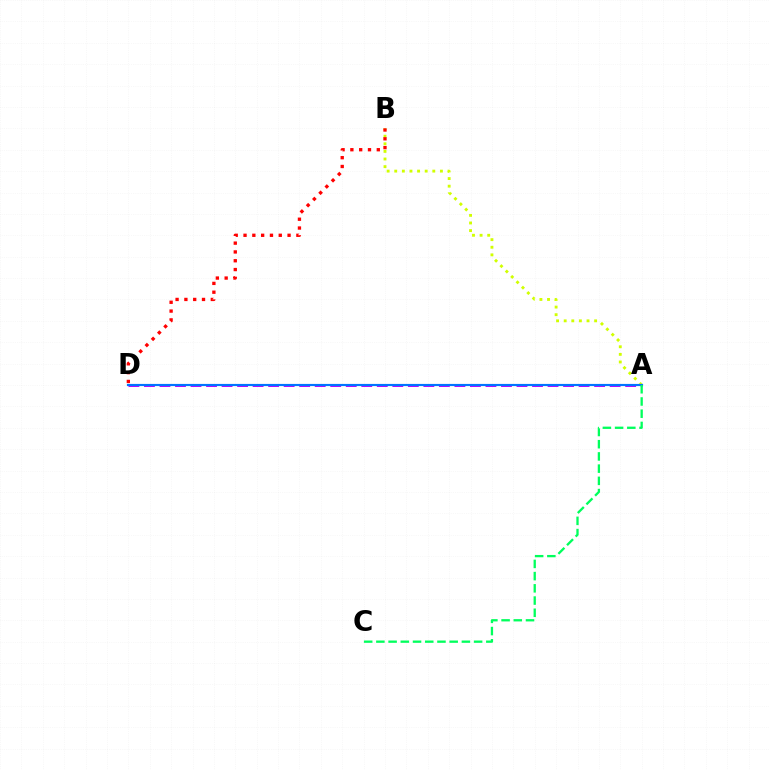{('A', 'B'): [{'color': '#d1ff00', 'line_style': 'dotted', 'thickness': 2.07}], ('B', 'D'): [{'color': '#ff0000', 'line_style': 'dotted', 'thickness': 2.39}], ('A', 'D'): [{'color': '#b900ff', 'line_style': 'dashed', 'thickness': 2.11}, {'color': '#0074ff', 'line_style': 'solid', 'thickness': 1.56}], ('A', 'C'): [{'color': '#00ff5c', 'line_style': 'dashed', 'thickness': 1.66}]}